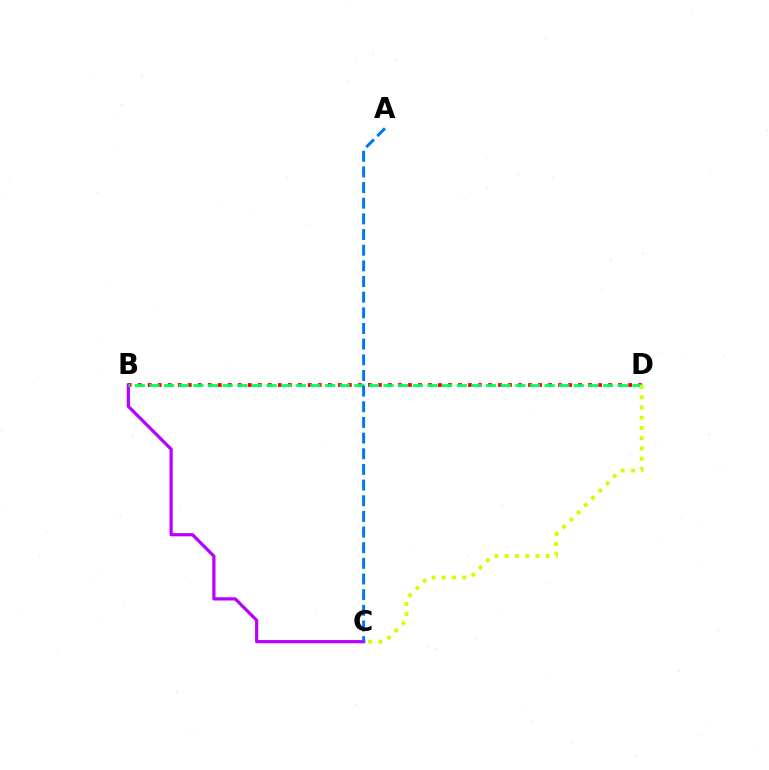{('B', 'D'): [{'color': '#ff0000', 'line_style': 'dotted', 'thickness': 2.72}, {'color': '#00ff5c', 'line_style': 'dashed', 'thickness': 1.99}], ('B', 'C'): [{'color': '#b900ff', 'line_style': 'solid', 'thickness': 2.31}], ('A', 'C'): [{'color': '#0074ff', 'line_style': 'dashed', 'thickness': 2.13}], ('C', 'D'): [{'color': '#d1ff00', 'line_style': 'dotted', 'thickness': 2.79}]}